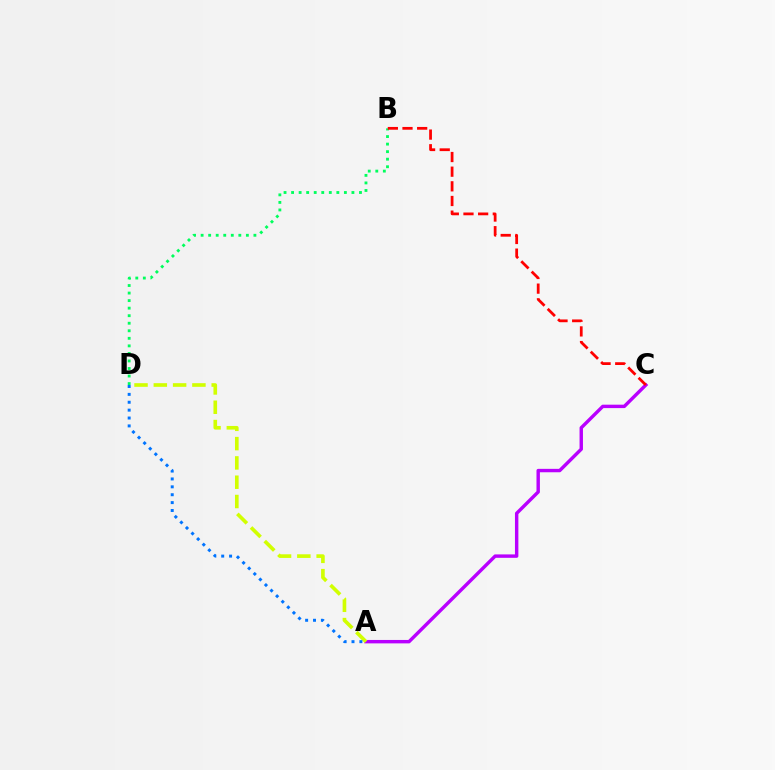{('A', 'C'): [{'color': '#b900ff', 'line_style': 'solid', 'thickness': 2.46}], ('B', 'D'): [{'color': '#00ff5c', 'line_style': 'dotted', 'thickness': 2.05}], ('A', 'D'): [{'color': '#d1ff00', 'line_style': 'dashed', 'thickness': 2.62}, {'color': '#0074ff', 'line_style': 'dotted', 'thickness': 2.14}], ('B', 'C'): [{'color': '#ff0000', 'line_style': 'dashed', 'thickness': 1.99}]}